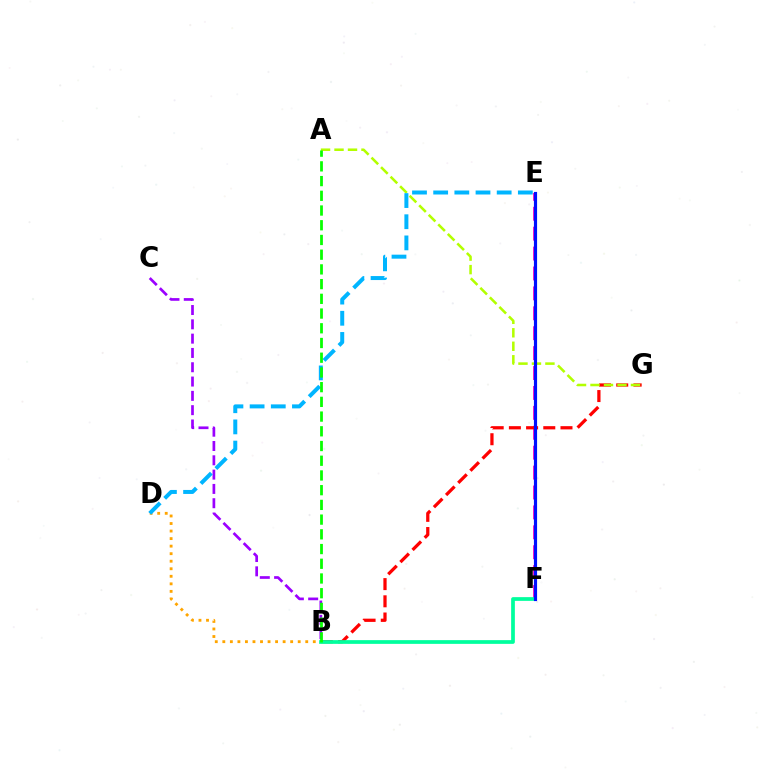{('B', 'D'): [{'color': '#ffa500', 'line_style': 'dotted', 'thickness': 2.05}], ('B', 'C'): [{'color': '#9b00ff', 'line_style': 'dashed', 'thickness': 1.94}], ('E', 'F'): [{'color': '#ff00bd', 'line_style': 'dashed', 'thickness': 2.7}, {'color': '#0010ff', 'line_style': 'solid', 'thickness': 2.27}], ('B', 'G'): [{'color': '#ff0000', 'line_style': 'dashed', 'thickness': 2.34}], ('A', 'G'): [{'color': '#b3ff00', 'line_style': 'dashed', 'thickness': 1.83}], ('B', 'F'): [{'color': '#00ff9d', 'line_style': 'solid', 'thickness': 2.68}], ('D', 'E'): [{'color': '#00b5ff', 'line_style': 'dashed', 'thickness': 2.88}], ('A', 'B'): [{'color': '#08ff00', 'line_style': 'dashed', 'thickness': 2.0}]}